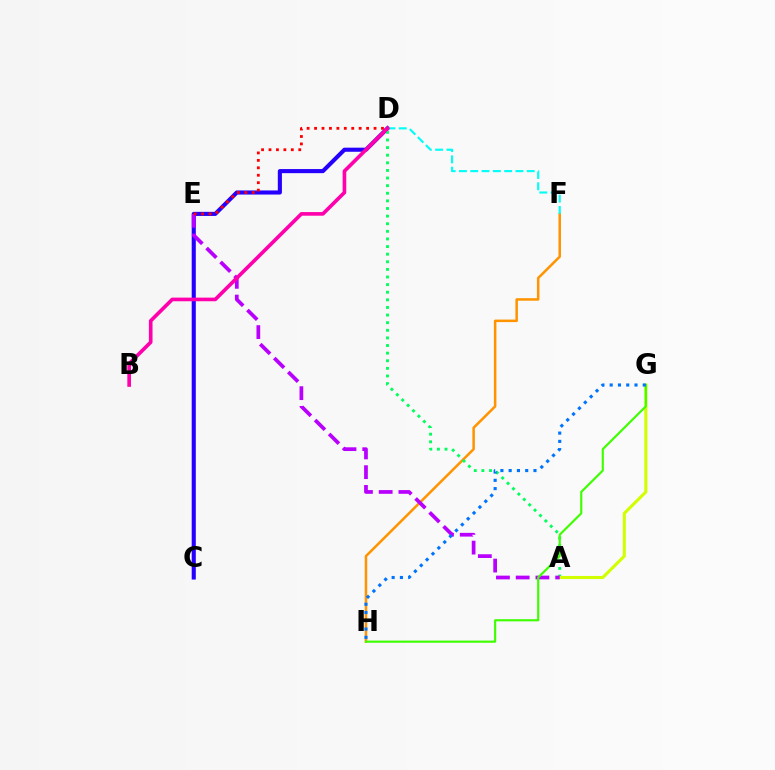{('F', 'H'): [{'color': '#ff9400', 'line_style': 'solid', 'thickness': 1.81}], ('C', 'D'): [{'color': '#2500ff', 'line_style': 'solid', 'thickness': 2.96}], ('A', 'D'): [{'color': '#00ff5c', 'line_style': 'dotted', 'thickness': 2.07}], ('A', 'G'): [{'color': '#d1ff00', 'line_style': 'solid', 'thickness': 2.21}], ('D', 'F'): [{'color': '#00fff6', 'line_style': 'dashed', 'thickness': 1.54}], ('A', 'E'): [{'color': '#b900ff', 'line_style': 'dashed', 'thickness': 2.68}], ('D', 'E'): [{'color': '#ff0000', 'line_style': 'dotted', 'thickness': 2.02}], ('G', 'H'): [{'color': '#3dff00', 'line_style': 'solid', 'thickness': 1.55}, {'color': '#0074ff', 'line_style': 'dotted', 'thickness': 2.25}], ('B', 'D'): [{'color': '#ff00ac', 'line_style': 'solid', 'thickness': 2.62}]}